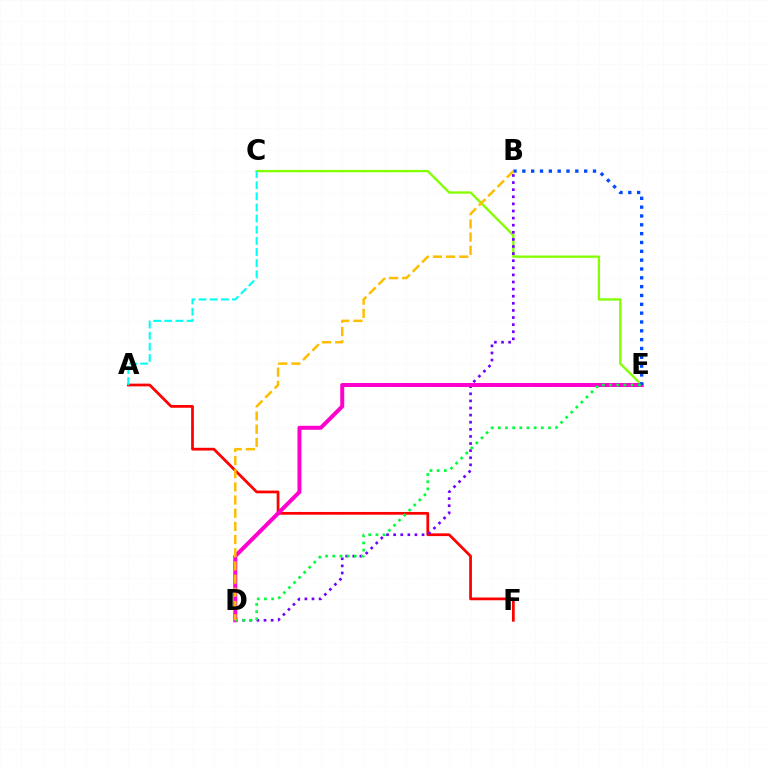{('A', 'F'): [{'color': '#ff0000', 'line_style': 'solid', 'thickness': 1.98}], ('C', 'E'): [{'color': '#84ff00', 'line_style': 'solid', 'thickness': 1.68}], ('B', 'D'): [{'color': '#7200ff', 'line_style': 'dotted', 'thickness': 1.93}, {'color': '#ffbd00', 'line_style': 'dashed', 'thickness': 1.79}], ('D', 'E'): [{'color': '#ff00cf', 'line_style': 'solid', 'thickness': 2.87}, {'color': '#00ff39', 'line_style': 'dotted', 'thickness': 1.95}], ('B', 'E'): [{'color': '#004bff', 'line_style': 'dotted', 'thickness': 2.4}], ('A', 'C'): [{'color': '#00fff6', 'line_style': 'dashed', 'thickness': 1.51}]}